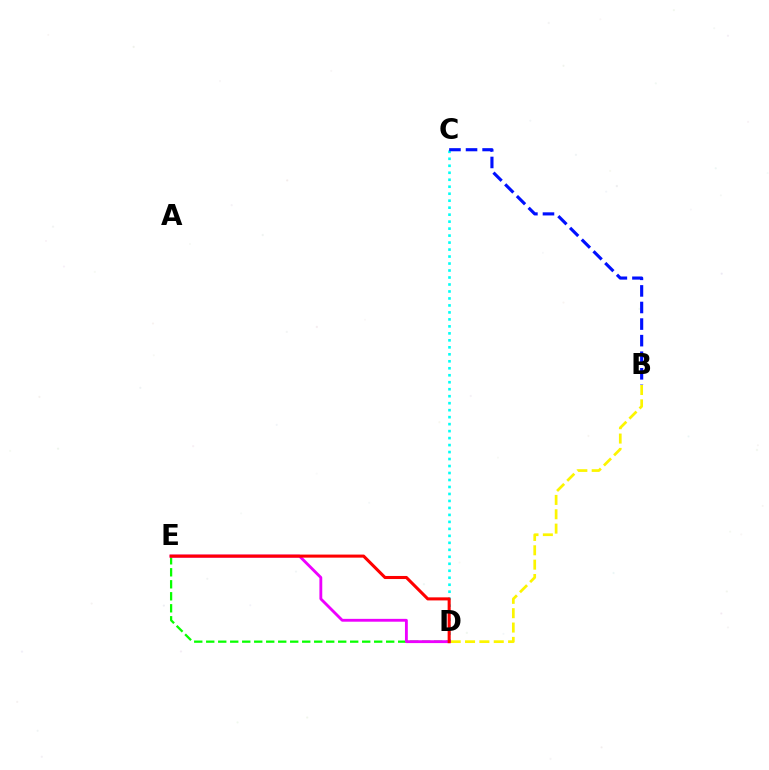{('B', 'D'): [{'color': '#fcf500', 'line_style': 'dashed', 'thickness': 1.95}], ('D', 'E'): [{'color': '#08ff00', 'line_style': 'dashed', 'thickness': 1.63}, {'color': '#ee00ff', 'line_style': 'solid', 'thickness': 2.05}, {'color': '#ff0000', 'line_style': 'solid', 'thickness': 2.21}], ('C', 'D'): [{'color': '#00fff6', 'line_style': 'dotted', 'thickness': 1.9}], ('B', 'C'): [{'color': '#0010ff', 'line_style': 'dashed', 'thickness': 2.25}]}